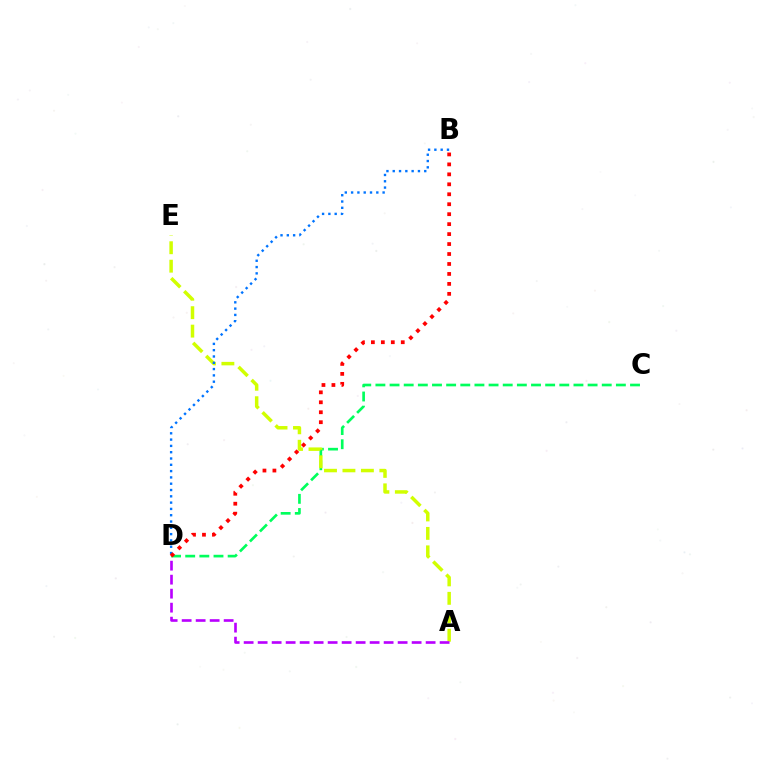{('C', 'D'): [{'color': '#00ff5c', 'line_style': 'dashed', 'thickness': 1.92}], ('A', 'E'): [{'color': '#d1ff00', 'line_style': 'dashed', 'thickness': 2.51}], ('B', 'D'): [{'color': '#0074ff', 'line_style': 'dotted', 'thickness': 1.71}, {'color': '#ff0000', 'line_style': 'dotted', 'thickness': 2.71}], ('A', 'D'): [{'color': '#b900ff', 'line_style': 'dashed', 'thickness': 1.9}]}